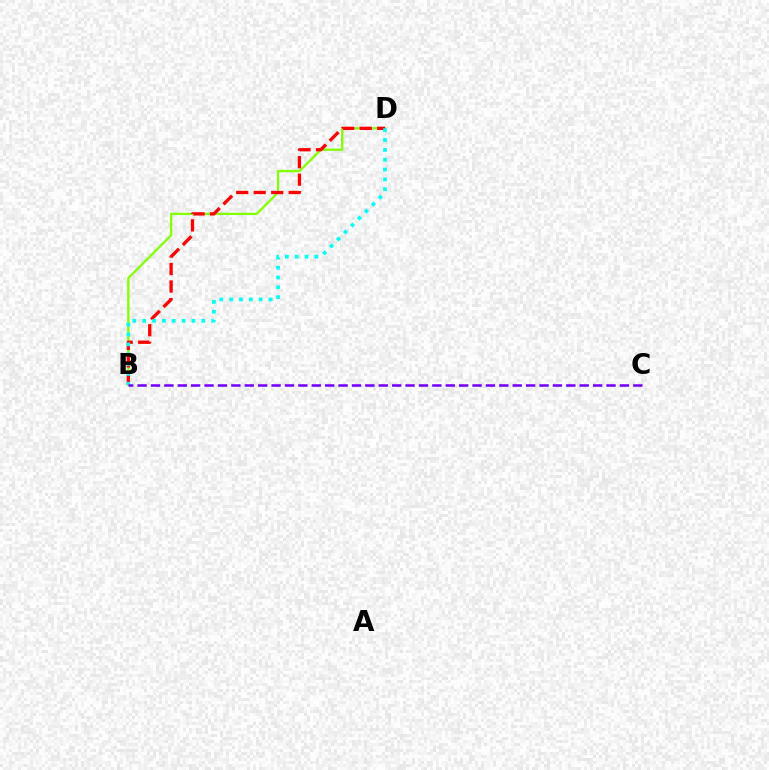{('B', 'D'): [{'color': '#84ff00', 'line_style': 'solid', 'thickness': 1.66}, {'color': '#ff0000', 'line_style': 'dashed', 'thickness': 2.38}, {'color': '#00fff6', 'line_style': 'dotted', 'thickness': 2.68}], ('B', 'C'): [{'color': '#7200ff', 'line_style': 'dashed', 'thickness': 1.82}]}